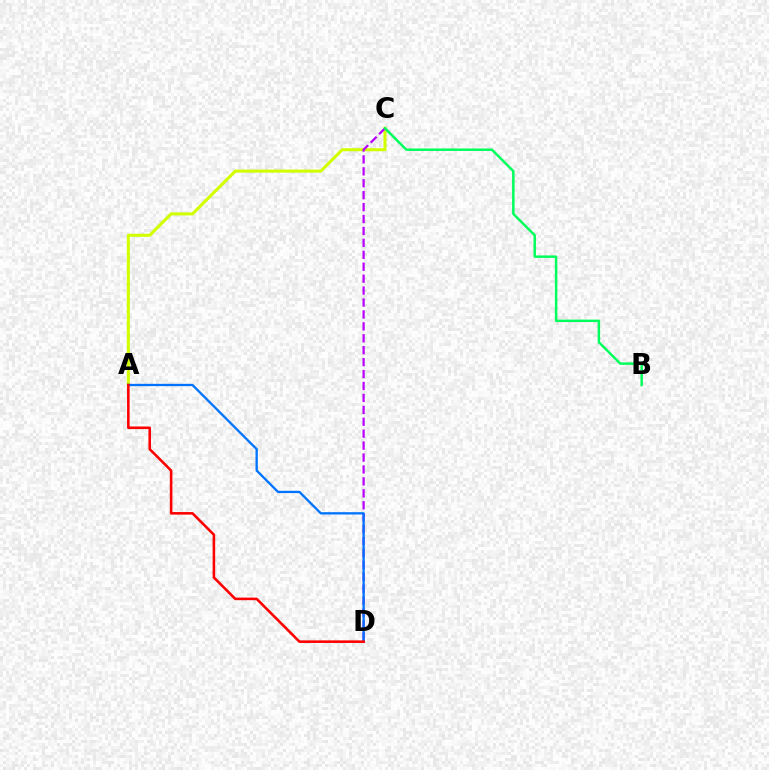{('A', 'C'): [{'color': '#d1ff00', 'line_style': 'solid', 'thickness': 2.2}], ('C', 'D'): [{'color': '#b900ff', 'line_style': 'dashed', 'thickness': 1.62}], ('A', 'D'): [{'color': '#0074ff', 'line_style': 'solid', 'thickness': 1.67}, {'color': '#ff0000', 'line_style': 'solid', 'thickness': 1.85}], ('B', 'C'): [{'color': '#00ff5c', 'line_style': 'solid', 'thickness': 1.78}]}